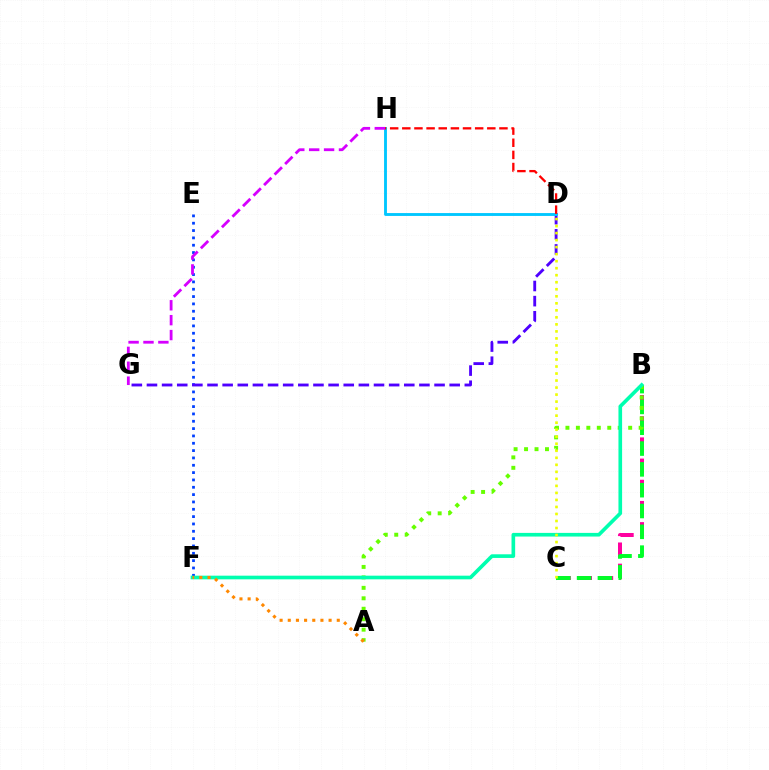{('B', 'C'): [{'color': '#ff00a0', 'line_style': 'dashed', 'thickness': 2.88}, {'color': '#00ff27', 'line_style': 'dashed', 'thickness': 2.83}], ('E', 'F'): [{'color': '#003fff', 'line_style': 'dotted', 'thickness': 1.99}], ('D', 'G'): [{'color': '#4f00ff', 'line_style': 'dashed', 'thickness': 2.06}], ('A', 'B'): [{'color': '#66ff00', 'line_style': 'dotted', 'thickness': 2.84}], ('D', 'H'): [{'color': '#00c7ff', 'line_style': 'solid', 'thickness': 2.07}, {'color': '#ff0000', 'line_style': 'dashed', 'thickness': 1.65}], ('G', 'H'): [{'color': '#d600ff', 'line_style': 'dashed', 'thickness': 2.02}], ('B', 'F'): [{'color': '#00ffaf', 'line_style': 'solid', 'thickness': 2.63}], ('C', 'D'): [{'color': '#eeff00', 'line_style': 'dotted', 'thickness': 1.91}], ('A', 'F'): [{'color': '#ff8800', 'line_style': 'dotted', 'thickness': 2.22}]}